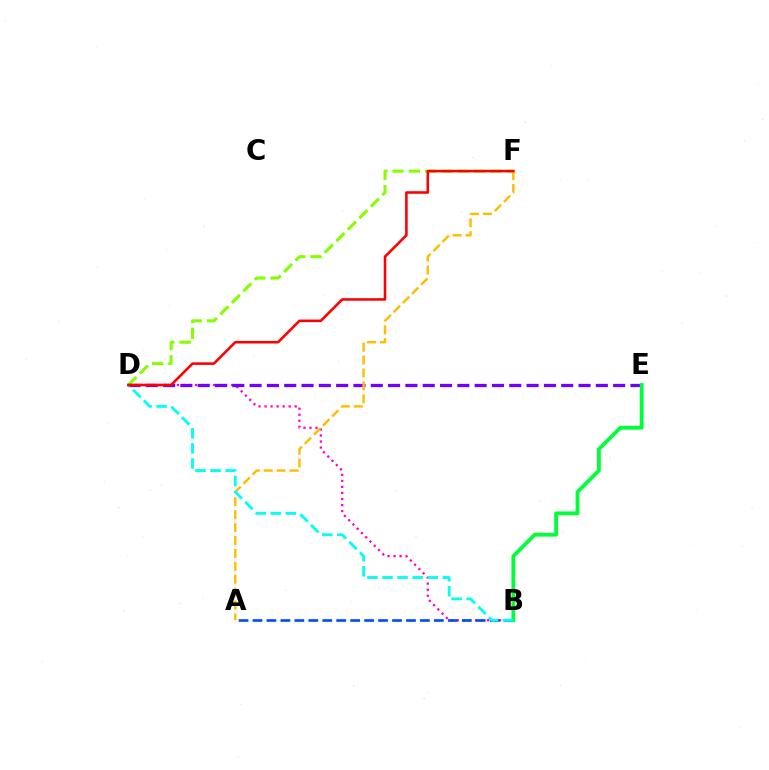{('B', 'D'): [{'color': '#ff00cf', 'line_style': 'dotted', 'thickness': 1.64}, {'color': '#00fff6', 'line_style': 'dashed', 'thickness': 2.05}], ('D', 'F'): [{'color': '#84ff00', 'line_style': 'dashed', 'thickness': 2.21}, {'color': '#ff0000', 'line_style': 'solid', 'thickness': 1.85}], ('D', 'E'): [{'color': '#7200ff', 'line_style': 'dashed', 'thickness': 2.35}], ('A', 'F'): [{'color': '#ffbd00', 'line_style': 'dashed', 'thickness': 1.75}], ('A', 'B'): [{'color': '#004bff', 'line_style': 'dashed', 'thickness': 1.9}], ('B', 'E'): [{'color': '#00ff39', 'line_style': 'solid', 'thickness': 2.74}]}